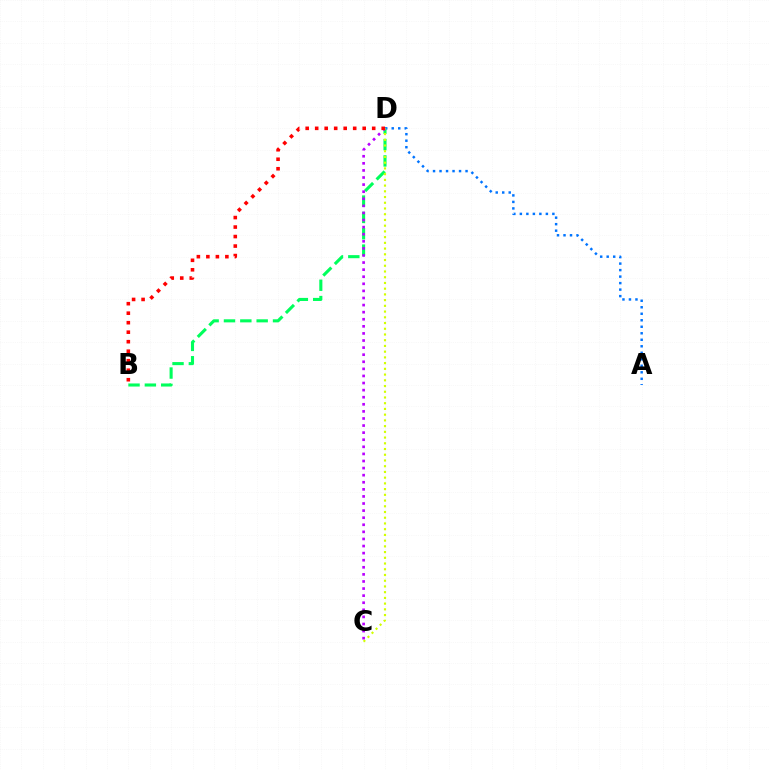{('B', 'D'): [{'color': '#00ff5c', 'line_style': 'dashed', 'thickness': 2.22}, {'color': '#ff0000', 'line_style': 'dotted', 'thickness': 2.58}], ('C', 'D'): [{'color': '#b900ff', 'line_style': 'dotted', 'thickness': 1.93}, {'color': '#d1ff00', 'line_style': 'dotted', 'thickness': 1.56}], ('A', 'D'): [{'color': '#0074ff', 'line_style': 'dotted', 'thickness': 1.77}]}